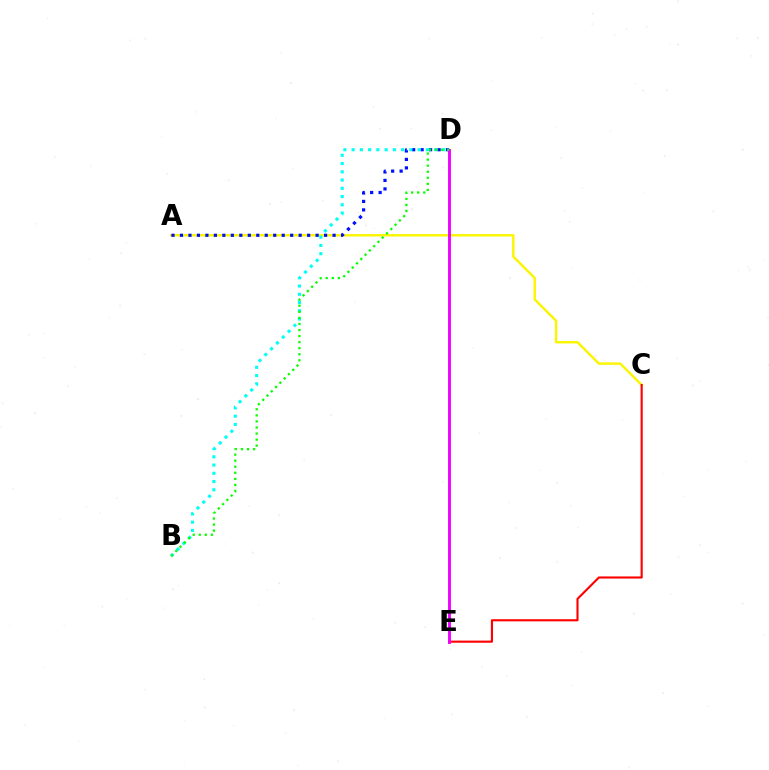{('A', 'C'): [{'color': '#fcf500', 'line_style': 'solid', 'thickness': 1.75}], ('A', 'D'): [{'color': '#0010ff', 'line_style': 'dotted', 'thickness': 2.3}], ('B', 'D'): [{'color': '#00fff6', 'line_style': 'dotted', 'thickness': 2.24}, {'color': '#08ff00', 'line_style': 'dotted', 'thickness': 1.65}], ('C', 'E'): [{'color': '#ff0000', 'line_style': 'solid', 'thickness': 1.53}], ('D', 'E'): [{'color': '#ee00ff', 'line_style': 'solid', 'thickness': 2.08}]}